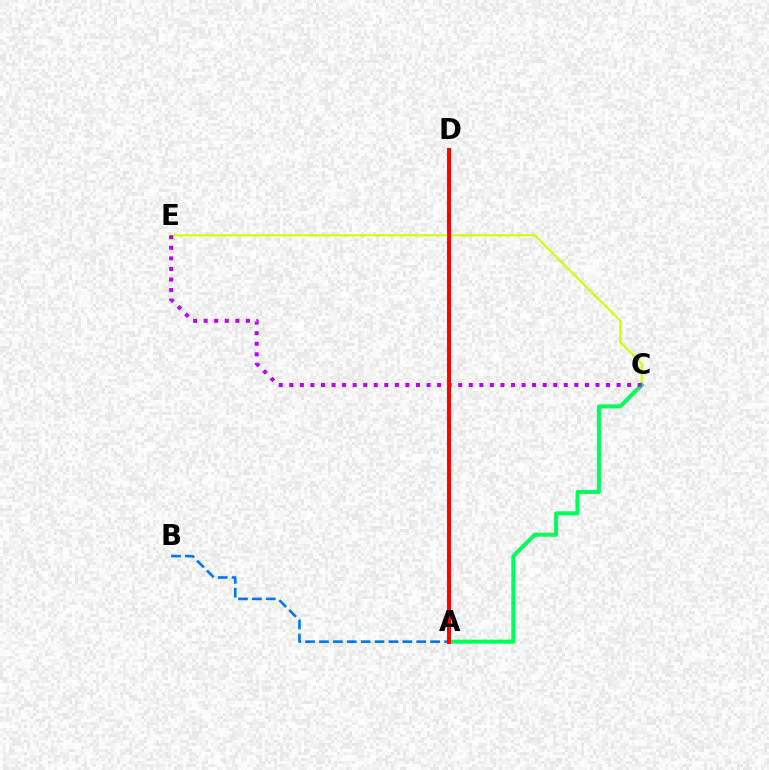{('C', 'E'): [{'color': '#d1ff00', 'line_style': 'solid', 'thickness': 1.5}, {'color': '#b900ff', 'line_style': 'dotted', 'thickness': 2.87}], ('A', 'C'): [{'color': '#00ff5c', 'line_style': 'solid', 'thickness': 2.89}], ('A', 'B'): [{'color': '#0074ff', 'line_style': 'dashed', 'thickness': 1.89}], ('A', 'D'): [{'color': '#ff0000', 'line_style': 'solid', 'thickness': 2.85}]}